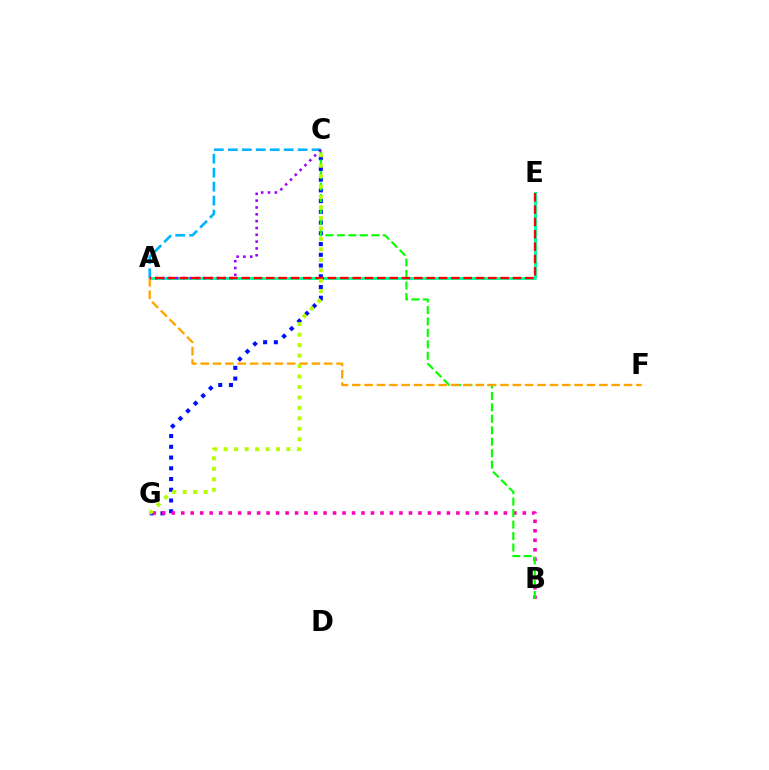{('A', 'E'): [{'color': '#00ff9d', 'line_style': 'solid', 'thickness': 2.08}, {'color': '#ff0000', 'line_style': 'dashed', 'thickness': 1.68}], ('C', 'G'): [{'color': '#0010ff', 'line_style': 'dotted', 'thickness': 2.92}, {'color': '#b3ff00', 'line_style': 'dotted', 'thickness': 2.84}], ('B', 'G'): [{'color': '#ff00bd', 'line_style': 'dotted', 'thickness': 2.58}], ('B', 'C'): [{'color': '#08ff00', 'line_style': 'dashed', 'thickness': 1.56}], ('A', 'C'): [{'color': '#00b5ff', 'line_style': 'dashed', 'thickness': 1.9}, {'color': '#9b00ff', 'line_style': 'dotted', 'thickness': 1.85}], ('A', 'F'): [{'color': '#ffa500', 'line_style': 'dashed', 'thickness': 1.68}]}